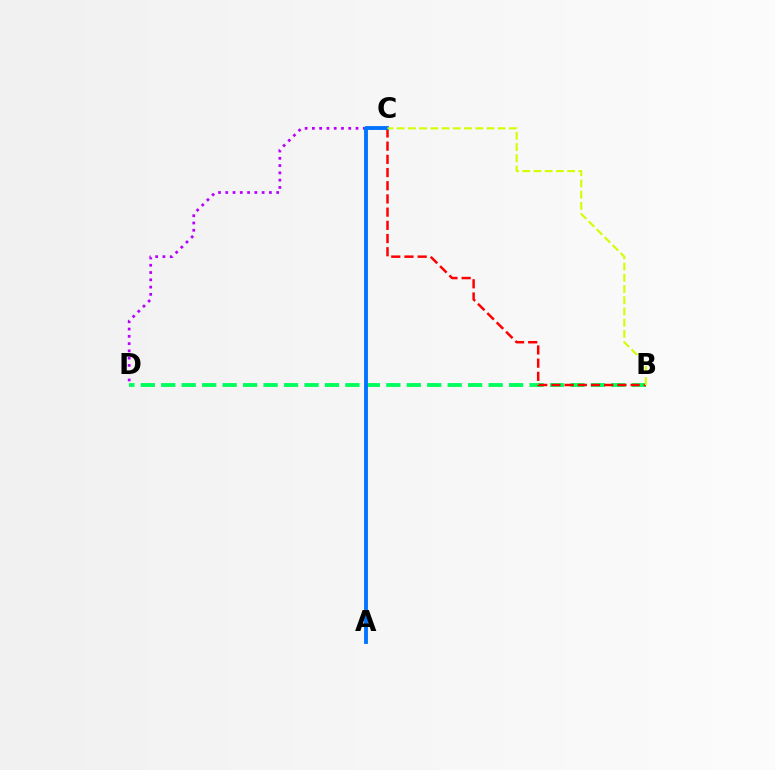{('C', 'D'): [{'color': '#b900ff', 'line_style': 'dotted', 'thickness': 1.98}], ('B', 'D'): [{'color': '#00ff5c', 'line_style': 'dashed', 'thickness': 2.78}], ('B', 'C'): [{'color': '#ff0000', 'line_style': 'dashed', 'thickness': 1.79}, {'color': '#d1ff00', 'line_style': 'dashed', 'thickness': 1.52}], ('A', 'C'): [{'color': '#0074ff', 'line_style': 'solid', 'thickness': 2.77}]}